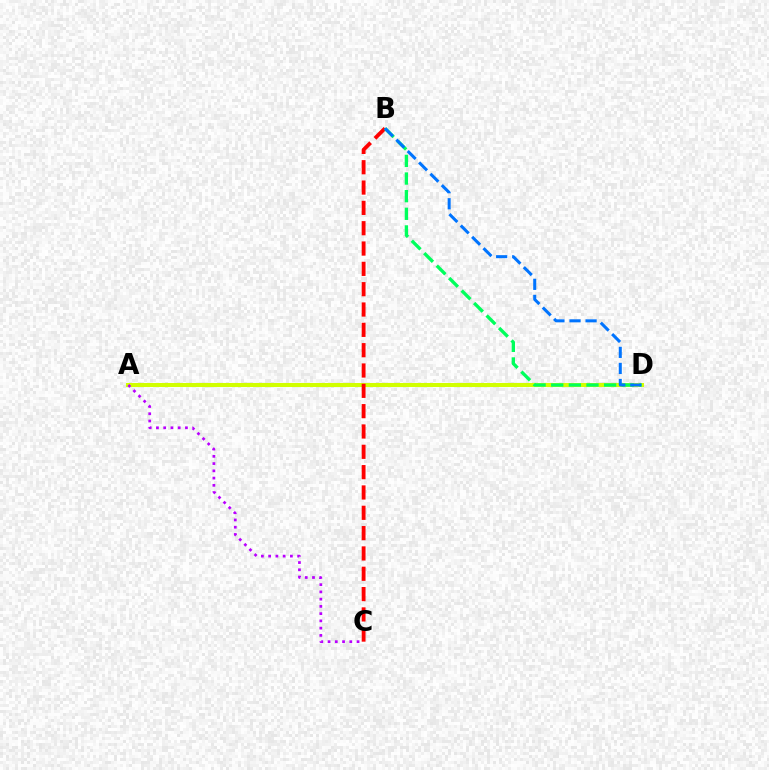{('A', 'D'): [{'color': '#d1ff00', 'line_style': 'solid', 'thickness': 2.93}], ('B', 'C'): [{'color': '#ff0000', 'line_style': 'dashed', 'thickness': 2.76}], ('B', 'D'): [{'color': '#00ff5c', 'line_style': 'dashed', 'thickness': 2.4}, {'color': '#0074ff', 'line_style': 'dashed', 'thickness': 2.18}], ('A', 'C'): [{'color': '#b900ff', 'line_style': 'dotted', 'thickness': 1.97}]}